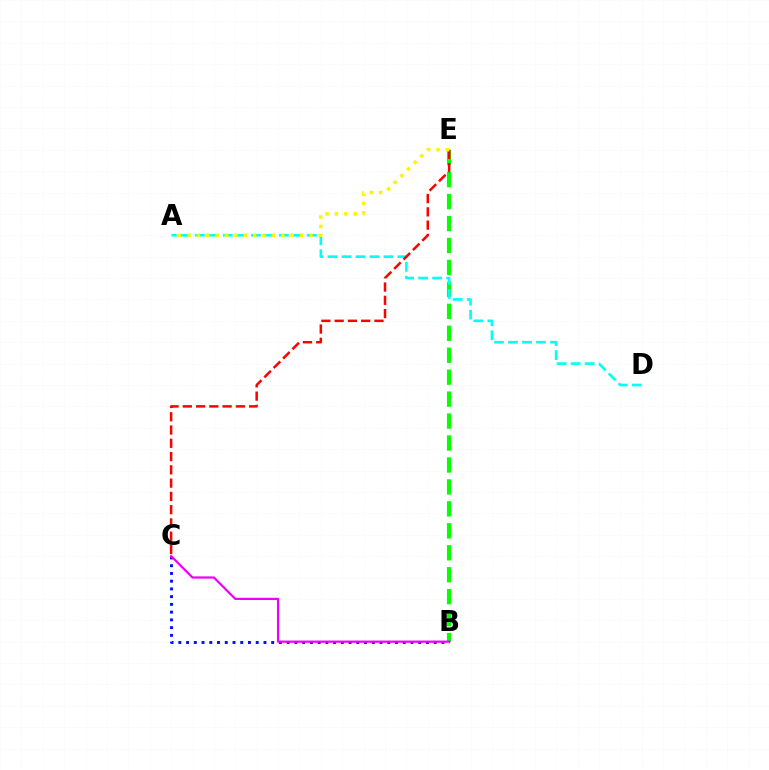{('B', 'E'): [{'color': '#08ff00', 'line_style': 'dashed', 'thickness': 2.98}], ('A', 'D'): [{'color': '#00fff6', 'line_style': 'dashed', 'thickness': 1.9}], ('B', 'C'): [{'color': '#0010ff', 'line_style': 'dotted', 'thickness': 2.1}, {'color': '#ee00ff', 'line_style': 'solid', 'thickness': 1.6}], ('C', 'E'): [{'color': '#ff0000', 'line_style': 'dashed', 'thickness': 1.8}], ('A', 'E'): [{'color': '#fcf500', 'line_style': 'dotted', 'thickness': 2.55}]}